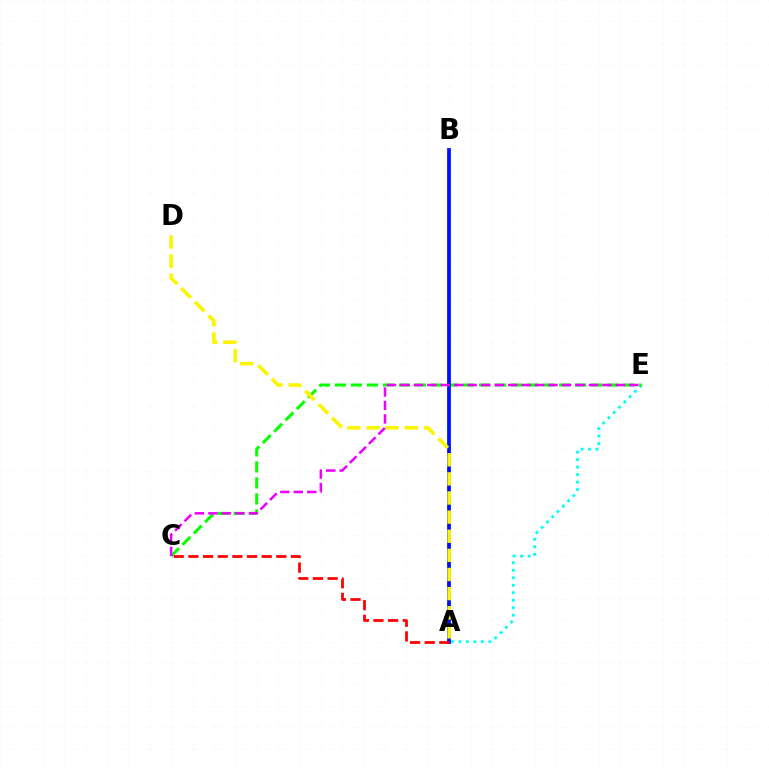{('A', 'E'): [{'color': '#00fff6', 'line_style': 'dotted', 'thickness': 2.03}], ('C', 'E'): [{'color': '#08ff00', 'line_style': 'dashed', 'thickness': 2.18}, {'color': '#ee00ff', 'line_style': 'dashed', 'thickness': 1.83}], ('A', 'B'): [{'color': '#0010ff', 'line_style': 'solid', 'thickness': 2.71}], ('A', 'D'): [{'color': '#fcf500', 'line_style': 'dashed', 'thickness': 2.6}], ('A', 'C'): [{'color': '#ff0000', 'line_style': 'dashed', 'thickness': 1.99}]}